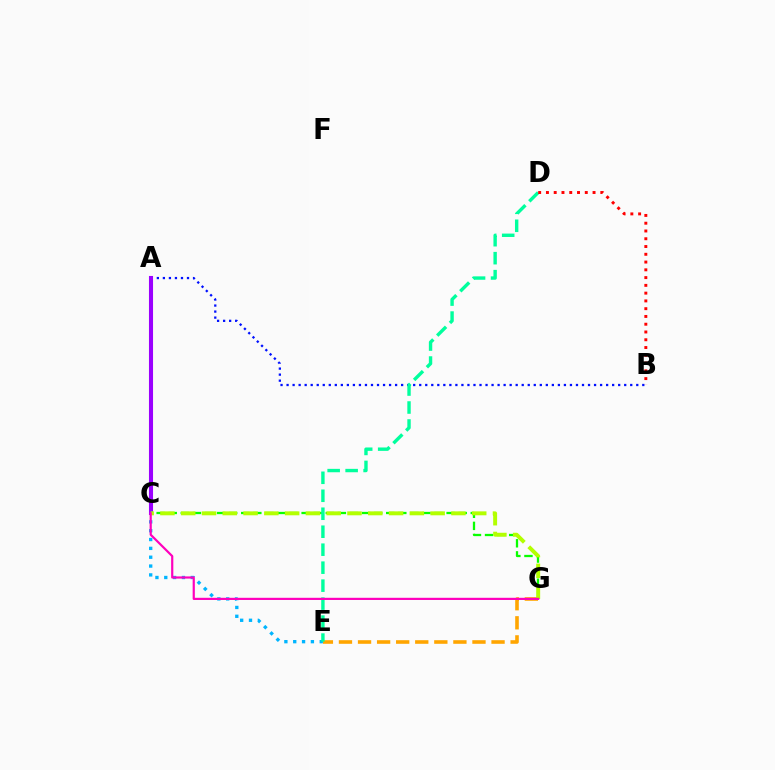{('E', 'G'): [{'color': '#ffa500', 'line_style': 'dashed', 'thickness': 2.59}], ('C', 'E'): [{'color': '#00b5ff', 'line_style': 'dotted', 'thickness': 2.4}], ('A', 'B'): [{'color': '#0010ff', 'line_style': 'dotted', 'thickness': 1.64}], ('A', 'C'): [{'color': '#9b00ff', 'line_style': 'solid', 'thickness': 2.94}], ('C', 'G'): [{'color': '#08ff00', 'line_style': 'dashed', 'thickness': 1.64}, {'color': '#b3ff00', 'line_style': 'dashed', 'thickness': 2.82}, {'color': '#ff00bd', 'line_style': 'solid', 'thickness': 1.57}], ('D', 'E'): [{'color': '#00ff9d', 'line_style': 'dashed', 'thickness': 2.44}], ('B', 'D'): [{'color': '#ff0000', 'line_style': 'dotted', 'thickness': 2.11}]}